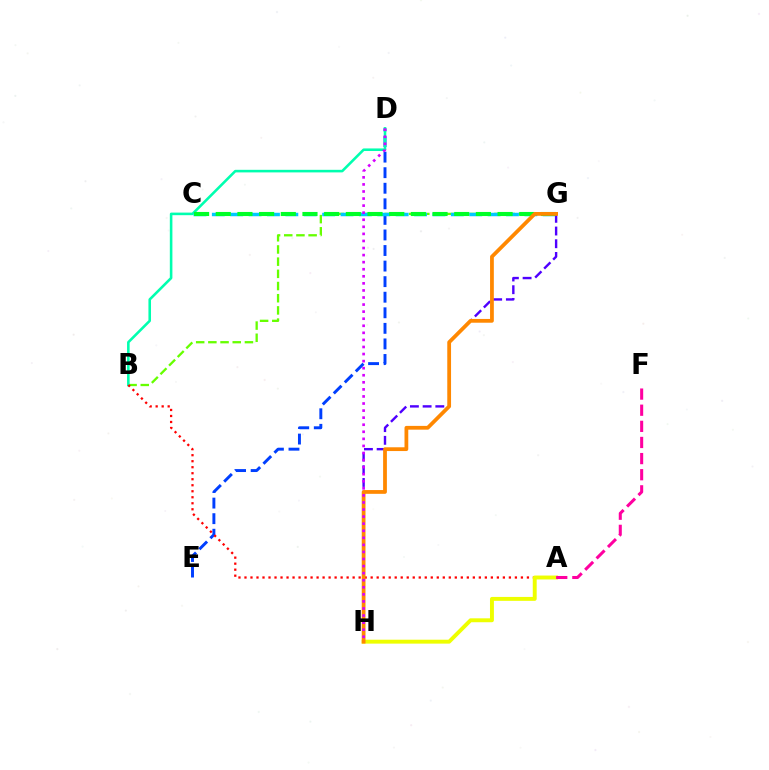{('D', 'E'): [{'color': '#003fff', 'line_style': 'dashed', 'thickness': 2.11}], ('B', 'G'): [{'color': '#66ff00', 'line_style': 'dashed', 'thickness': 1.66}], ('B', 'D'): [{'color': '#00ffaf', 'line_style': 'solid', 'thickness': 1.86}], ('A', 'B'): [{'color': '#ff0000', 'line_style': 'dotted', 'thickness': 1.63}], ('C', 'G'): [{'color': '#00c7ff', 'line_style': 'dashed', 'thickness': 2.5}, {'color': '#00ff27', 'line_style': 'dashed', 'thickness': 2.94}], ('A', 'H'): [{'color': '#eeff00', 'line_style': 'solid', 'thickness': 2.82}], ('A', 'F'): [{'color': '#ff00a0', 'line_style': 'dashed', 'thickness': 2.19}], ('G', 'H'): [{'color': '#4f00ff', 'line_style': 'dashed', 'thickness': 1.73}, {'color': '#ff8800', 'line_style': 'solid', 'thickness': 2.71}], ('D', 'H'): [{'color': '#d600ff', 'line_style': 'dotted', 'thickness': 1.92}]}